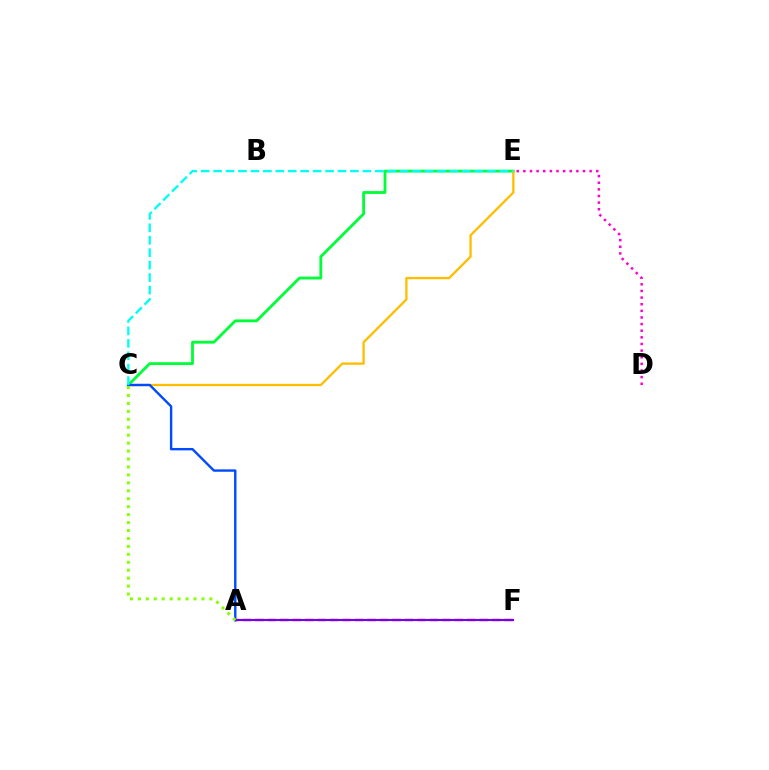{('C', 'E'): [{'color': '#00ff39', 'line_style': 'solid', 'thickness': 2.04}, {'color': '#ffbd00', 'line_style': 'solid', 'thickness': 1.67}, {'color': '#00fff6', 'line_style': 'dashed', 'thickness': 1.69}], ('D', 'E'): [{'color': '#ff00cf', 'line_style': 'dotted', 'thickness': 1.8}], ('A', 'F'): [{'color': '#ff0000', 'line_style': 'dashed', 'thickness': 1.69}, {'color': '#7200ff', 'line_style': 'solid', 'thickness': 1.51}], ('A', 'C'): [{'color': '#004bff', 'line_style': 'solid', 'thickness': 1.72}, {'color': '#84ff00', 'line_style': 'dotted', 'thickness': 2.16}]}